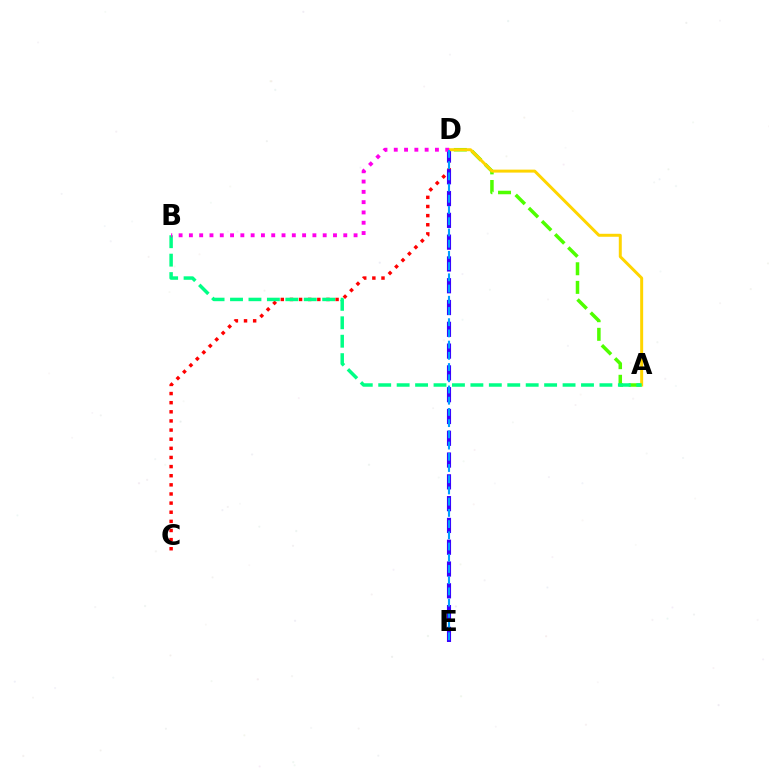{('C', 'D'): [{'color': '#ff0000', 'line_style': 'dotted', 'thickness': 2.48}], ('D', 'E'): [{'color': '#3700ff', 'line_style': 'dashed', 'thickness': 2.96}, {'color': '#009eff', 'line_style': 'dashed', 'thickness': 1.52}], ('A', 'D'): [{'color': '#4fff00', 'line_style': 'dashed', 'thickness': 2.53}, {'color': '#ffd500', 'line_style': 'solid', 'thickness': 2.14}], ('A', 'B'): [{'color': '#00ff86', 'line_style': 'dashed', 'thickness': 2.5}], ('B', 'D'): [{'color': '#ff00ed', 'line_style': 'dotted', 'thickness': 2.8}]}